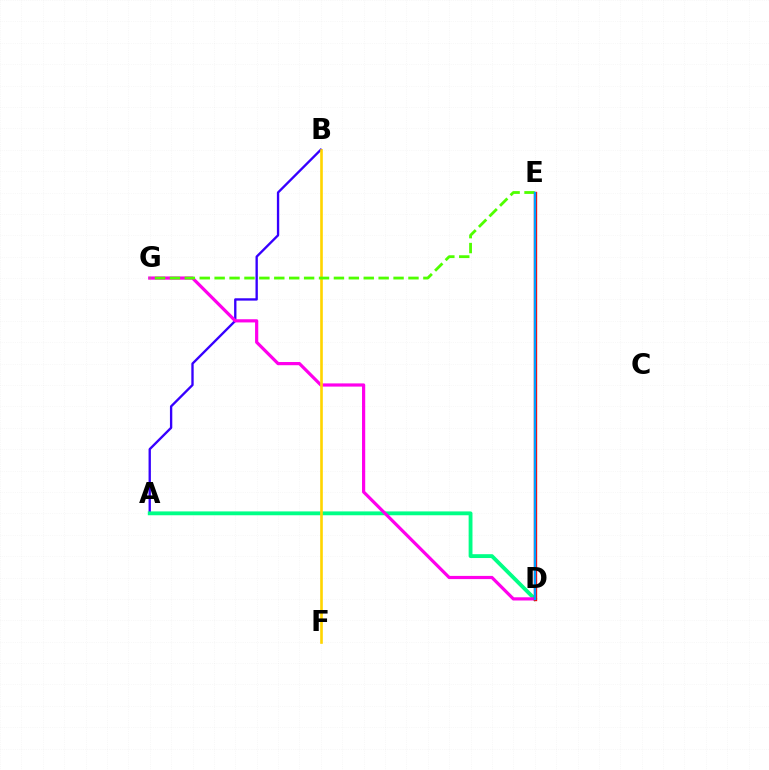{('A', 'B'): [{'color': '#3700ff', 'line_style': 'solid', 'thickness': 1.69}], ('A', 'D'): [{'color': '#00ff86', 'line_style': 'solid', 'thickness': 2.77}], ('D', 'G'): [{'color': '#ff00ed', 'line_style': 'solid', 'thickness': 2.3}], ('B', 'F'): [{'color': '#ffd500', 'line_style': 'solid', 'thickness': 1.9}], ('D', 'E'): [{'color': '#ff0000', 'line_style': 'solid', 'thickness': 2.42}, {'color': '#009eff', 'line_style': 'solid', 'thickness': 1.69}], ('E', 'G'): [{'color': '#4fff00', 'line_style': 'dashed', 'thickness': 2.03}]}